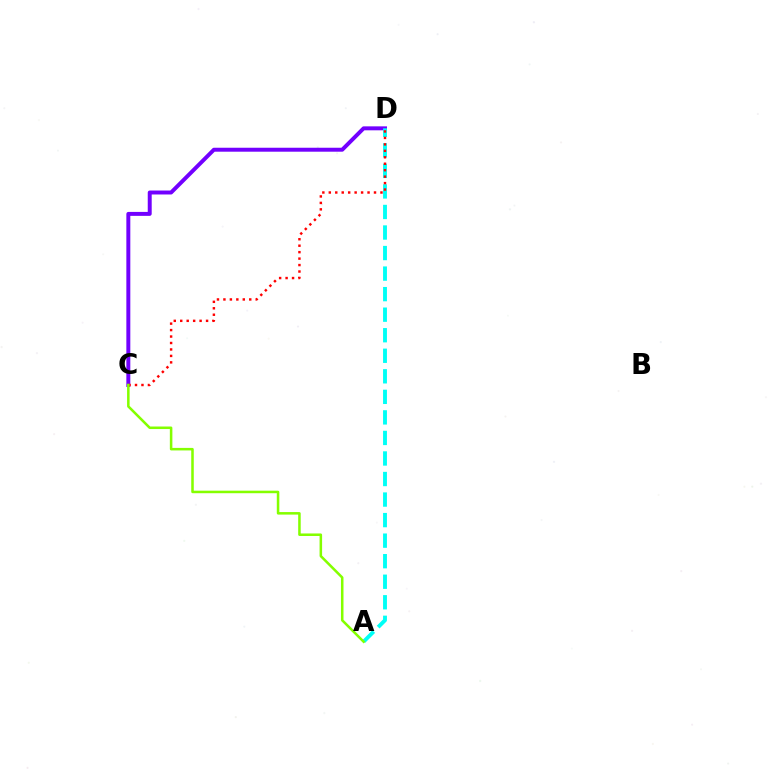{('C', 'D'): [{'color': '#7200ff', 'line_style': 'solid', 'thickness': 2.85}, {'color': '#ff0000', 'line_style': 'dotted', 'thickness': 1.75}], ('A', 'D'): [{'color': '#00fff6', 'line_style': 'dashed', 'thickness': 2.79}], ('A', 'C'): [{'color': '#84ff00', 'line_style': 'solid', 'thickness': 1.82}]}